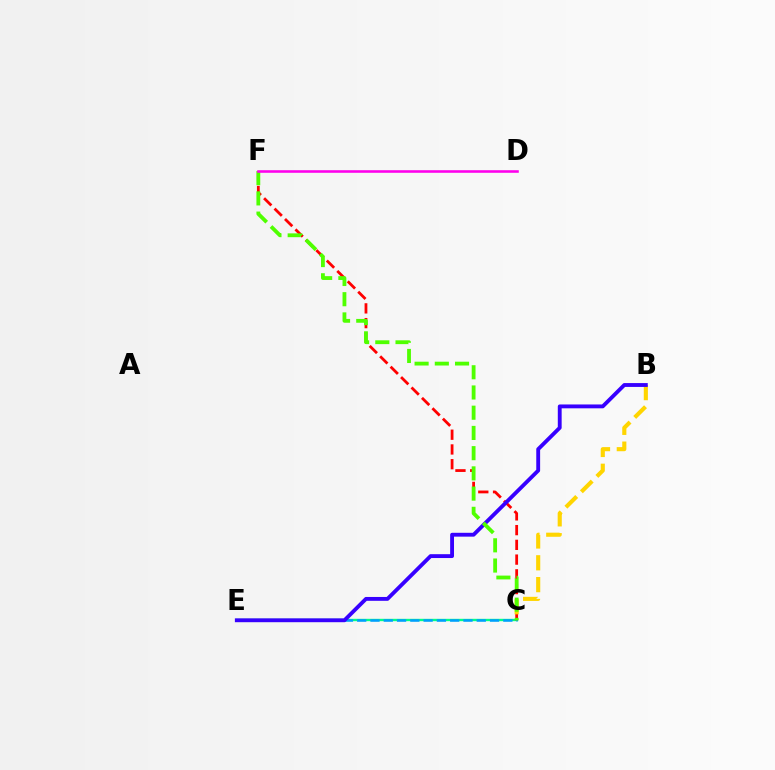{('C', 'E'): [{'color': '#00ff86', 'line_style': 'solid', 'thickness': 1.7}, {'color': '#009eff', 'line_style': 'dashed', 'thickness': 1.8}], ('C', 'F'): [{'color': '#ff0000', 'line_style': 'dashed', 'thickness': 2.0}, {'color': '#4fff00', 'line_style': 'dashed', 'thickness': 2.75}], ('B', 'C'): [{'color': '#ffd500', 'line_style': 'dashed', 'thickness': 2.97}], ('B', 'E'): [{'color': '#3700ff', 'line_style': 'solid', 'thickness': 2.77}], ('D', 'F'): [{'color': '#ff00ed', 'line_style': 'solid', 'thickness': 1.85}]}